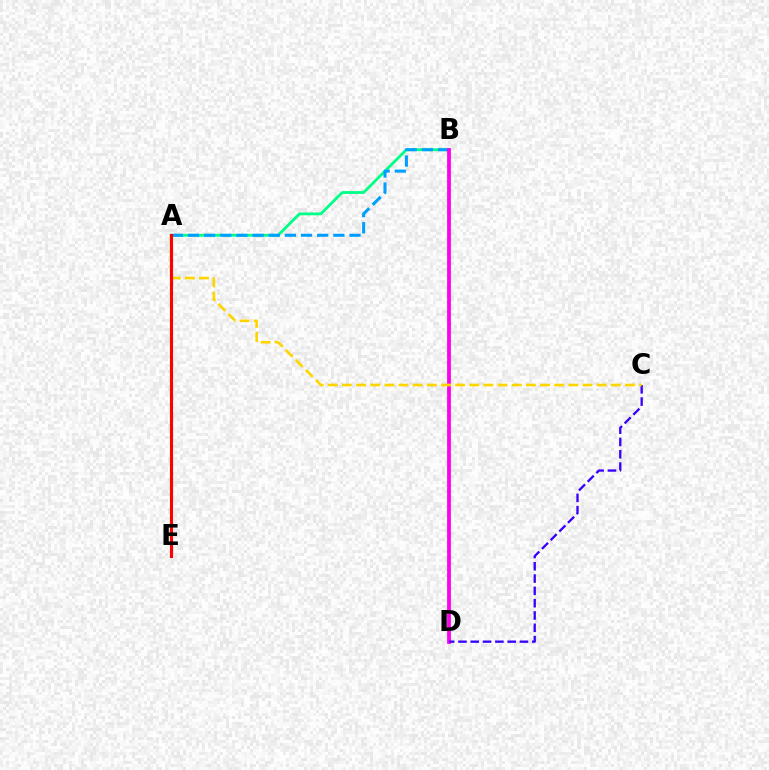{('A', 'B'): [{'color': '#00ff86', 'line_style': 'solid', 'thickness': 2.03}, {'color': '#009eff', 'line_style': 'dashed', 'thickness': 2.19}], ('B', 'D'): [{'color': '#4fff00', 'line_style': 'dashed', 'thickness': 1.75}, {'color': '#ff00ed', 'line_style': 'solid', 'thickness': 2.71}], ('C', 'D'): [{'color': '#3700ff', 'line_style': 'dashed', 'thickness': 1.67}], ('A', 'C'): [{'color': '#ffd500', 'line_style': 'dashed', 'thickness': 1.92}], ('A', 'E'): [{'color': '#ff0000', 'line_style': 'solid', 'thickness': 2.26}]}